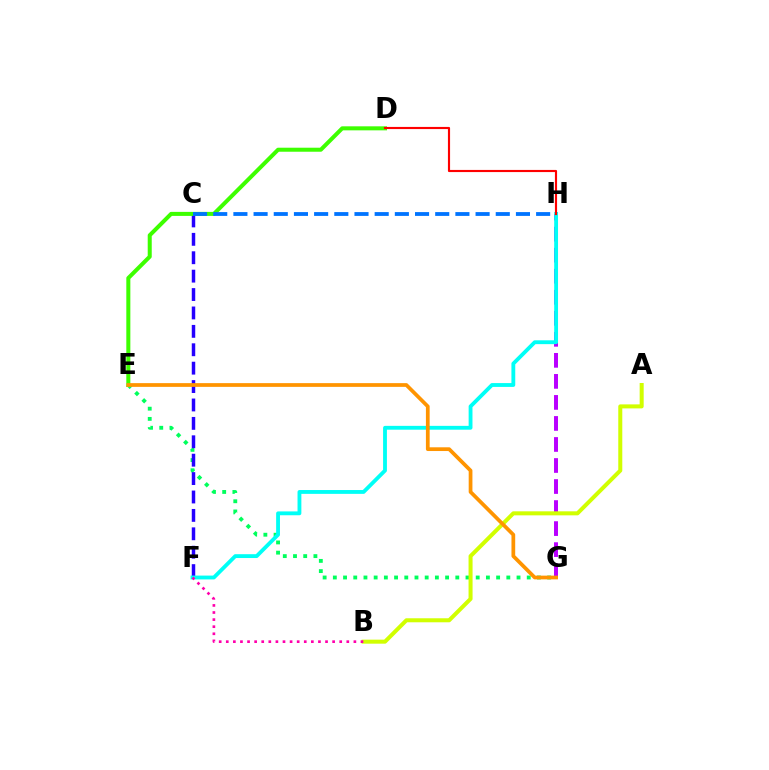{('E', 'G'): [{'color': '#00ff5c', 'line_style': 'dotted', 'thickness': 2.77}, {'color': '#ff9400', 'line_style': 'solid', 'thickness': 2.69}], ('G', 'H'): [{'color': '#b900ff', 'line_style': 'dashed', 'thickness': 2.86}], ('C', 'F'): [{'color': '#2500ff', 'line_style': 'dashed', 'thickness': 2.5}], ('F', 'H'): [{'color': '#00fff6', 'line_style': 'solid', 'thickness': 2.76}], ('D', 'E'): [{'color': '#3dff00', 'line_style': 'solid', 'thickness': 2.9}], ('A', 'B'): [{'color': '#d1ff00', 'line_style': 'solid', 'thickness': 2.89}], ('D', 'H'): [{'color': '#ff0000', 'line_style': 'solid', 'thickness': 1.55}], ('C', 'H'): [{'color': '#0074ff', 'line_style': 'dashed', 'thickness': 2.74}], ('B', 'F'): [{'color': '#ff00ac', 'line_style': 'dotted', 'thickness': 1.93}]}